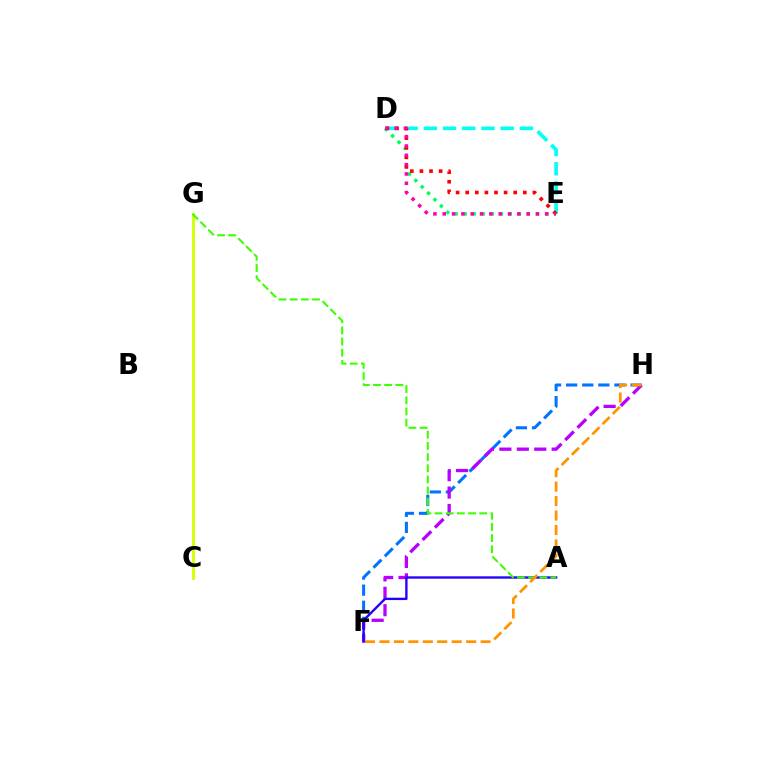{('D', 'E'): [{'color': '#00ff5c', 'line_style': 'dotted', 'thickness': 2.45}, {'color': '#00fff6', 'line_style': 'dashed', 'thickness': 2.61}, {'color': '#ff0000', 'line_style': 'dotted', 'thickness': 2.61}, {'color': '#ff00ac', 'line_style': 'dotted', 'thickness': 2.53}], ('F', 'H'): [{'color': '#0074ff', 'line_style': 'dashed', 'thickness': 2.19}, {'color': '#b900ff', 'line_style': 'dashed', 'thickness': 2.37}, {'color': '#ff9400', 'line_style': 'dashed', 'thickness': 1.96}], ('C', 'G'): [{'color': '#d1ff00', 'line_style': 'solid', 'thickness': 2.03}], ('A', 'F'): [{'color': '#2500ff', 'line_style': 'solid', 'thickness': 1.69}], ('A', 'G'): [{'color': '#3dff00', 'line_style': 'dashed', 'thickness': 1.52}]}